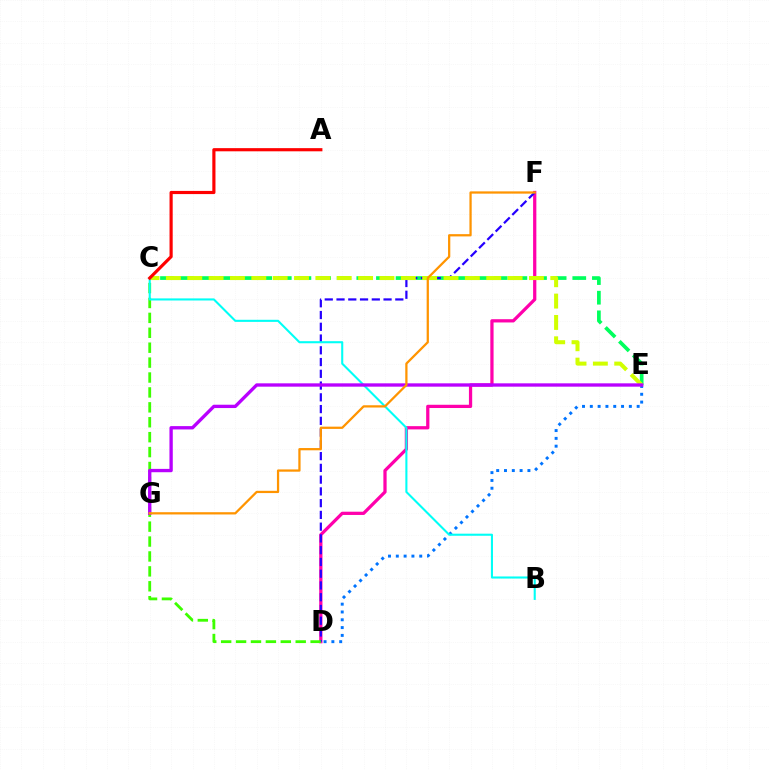{('D', 'F'): [{'color': '#ff00ac', 'line_style': 'solid', 'thickness': 2.34}, {'color': '#2500ff', 'line_style': 'dashed', 'thickness': 1.6}], ('C', 'E'): [{'color': '#00ff5c', 'line_style': 'dashed', 'thickness': 2.67}, {'color': '#d1ff00', 'line_style': 'dashed', 'thickness': 2.9}], ('D', 'E'): [{'color': '#0074ff', 'line_style': 'dotted', 'thickness': 2.12}], ('C', 'D'): [{'color': '#3dff00', 'line_style': 'dashed', 'thickness': 2.03}], ('B', 'C'): [{'color': '#00fff6', 'line_style': 'solid', 'thickness': 1.5}], ('A', 'C'): [{'color': '#ff0000', 'line_style': 'solid', 'thickness': 2.28}], ('E', 'G'): [{'color': '#b900ff', 'line_style': 'solid', 'thickness': 2.4}], ('F', 'G'): [{'color': '#ff9400', 'line_style': 'solid', 'thickness': 1.63}]}